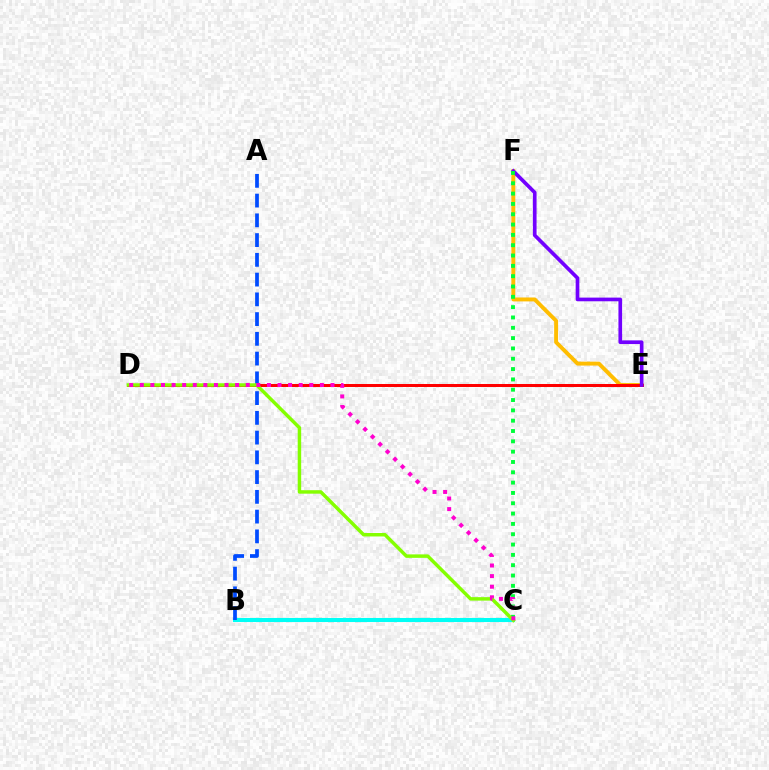{('B', 'C'): [{'color': '#00fff6', 'line_style': 'solid', 'thickness': 2.94}], ('A', 'B'): [{'color': '#004bff', 'line_style': 'dashed', 'thickness': 2.68}], ('E', 'F'): [{'color': '#ffbd00', 'line_style': 'solid', 'thickness': 2.83}, {'color': '#7200ff', 'line_style': 'solid', 'thickness': 2.65}], ('D', 'E'): [{'color': '#ff0000', 'line_style': 'solid', 'thickness': 2.16}], ('C', 'F'): [{'color': '#00ff39', 'line_style': 'dotted', 'thickness': 2.8}], ('C', 'D'): [{'color': '#84ff00', 'line_style': 'solid', 'thickness': 2.49}, {'color': '#ff00cf', 'line_style': 'dotted', 'thickness': 2.88}]}